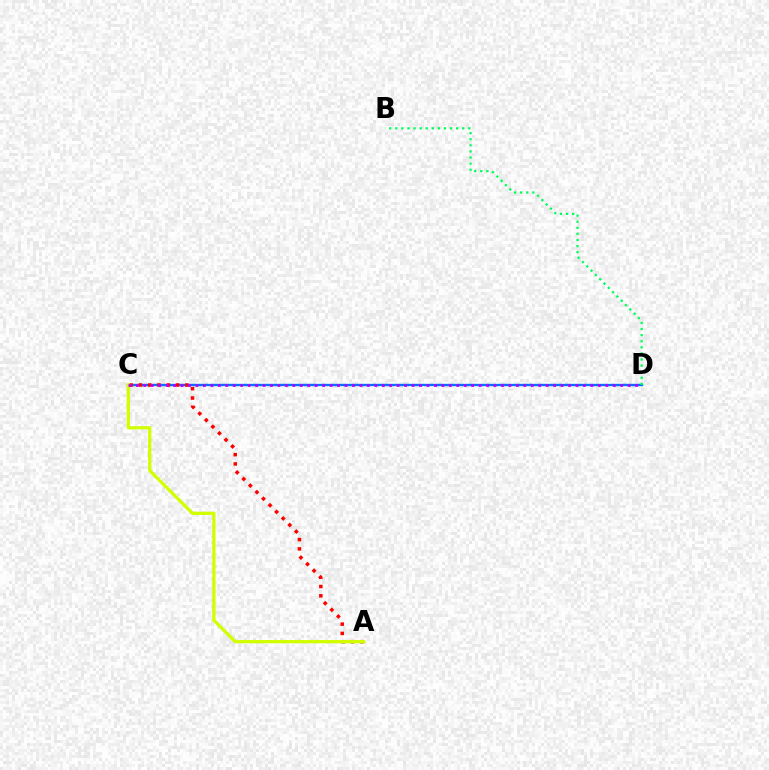{('C', 'D'): [{'color': '#0074ff', 'line_style': 'solid', 'thickness': 1.71}, {'color': '#b900ff', 'line_style': 'dotted', 'thickness': 2.02}], ('A', 'C'): [{'color': '#ff0000', 'line_style': 'dotted', 'thickness': 2.53}, {'color': '#d1ff00', 'line_style': 'solid', 'thickness': 2.35}], ('B', 'D'): [{'color': '#00ff5c', 'line_style': 'dotted', 'thickness': 1.65}]}